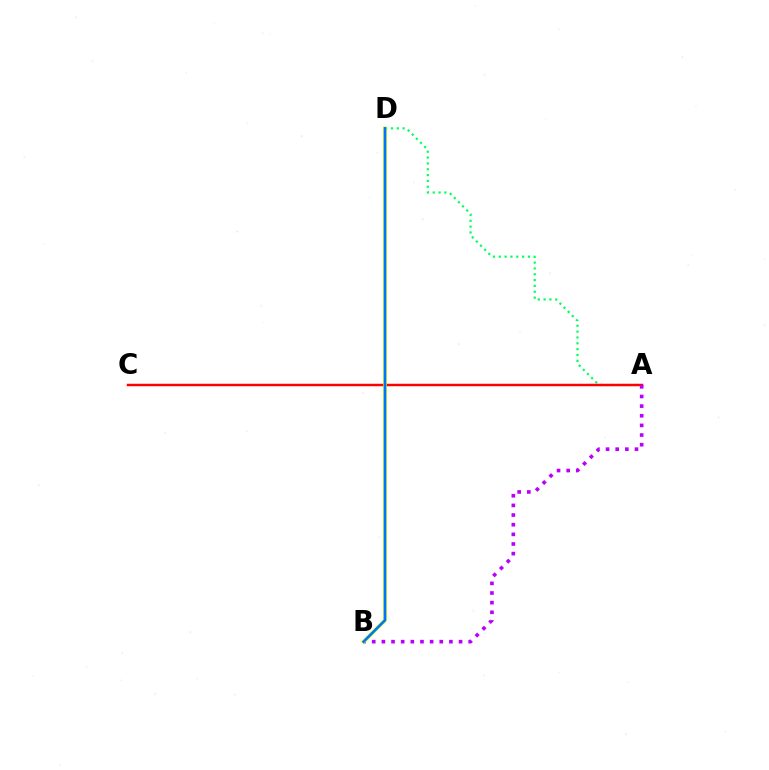{('A', 'D'): [{'color': '#00ff5c', 'line_style': 'dotted', 'thickness': 1.59}], ('A', 'C'): [{'color': '#ff0000', 'line_style': 'solid', 'thickness': 1.78}], ('A', 'B'): [{'color': '#b900ff', 'line_style': 'dotted', 'thickness': 2.62}], ('B', 'D'): [{'color': '#d1ff00', 'line_style': 'solid', 'thickness': 2.66}, {'color': '#0074ff', 'line_style': 'solid', 'thickness': 1.83}]}